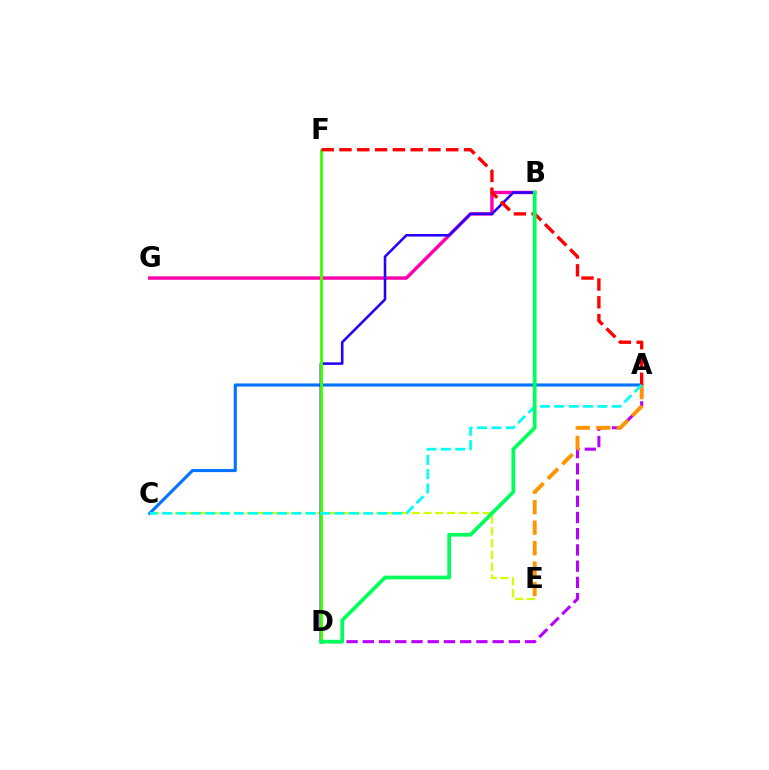{('A', 'D'): [{'color': '#b900ff', 'line_style': 'dashed', 'thickness': 2.2}], ('A', 'C'): [{'color': '#0074ff', 'line_style': 'solid', 'thickness': 2.22}, {'color': '#00fff6', 'line_style': 'dashed', 'thickness': 1.95}], ('C', 'E'): [{'color': '#d1ff00', 'line_style': 'dashed', 'thickness': 1.61}], ('B', 'G'): [{'color': '#ff00ac', 'line_style': 'solid', 'thickness': 2.48}], ('B', 'D'): [{'color': '#2500ff', 'line_style': 'solid', 'thickness': 1.84}, {'color': '#00ff5c', 'line_style': 'solid', 'thickness': 2.69}], ('D', 'F'): [{'color': '#3dff00', 'line_style': 'solid', 'thickness': 2.06}], ('A', 'F'): [{'color': '#ff0000', 'line_style': 'dashed', 'thickness': 2.42}], ('A', 'E'): [{'color': '#ff9400', 'line_style': 'dashed', 'thickness': 2.78}]}